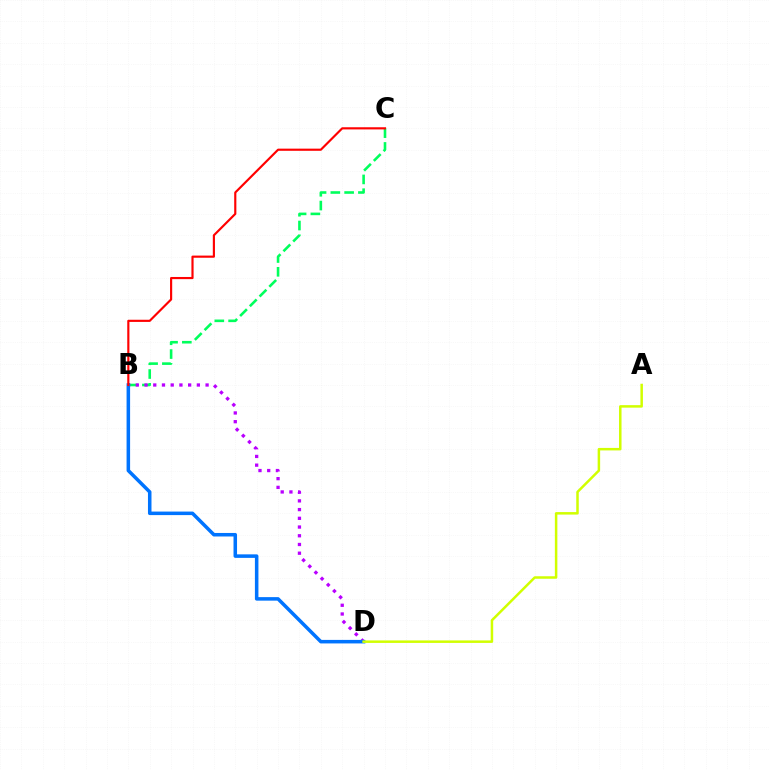{('B', 'C'): [{'color': '#00ff5c', 'line_style': 'dashed', 'thickness': 1.87}, {'color': '#ff0000', 'line_style': 'solid', 'thickness': 1.56}], ('B', 'D'): [{'color': '#b900ff', 'line_style': 'dotted', 'thickness': 2.37}, {'color': '#0074ff', 'line_style': 'solid', 'thickness': 2.54}], ('A', 'D'): [{'color': '#d1ff00', 'line_style': 'solid', 'thickness': 1.8}]}